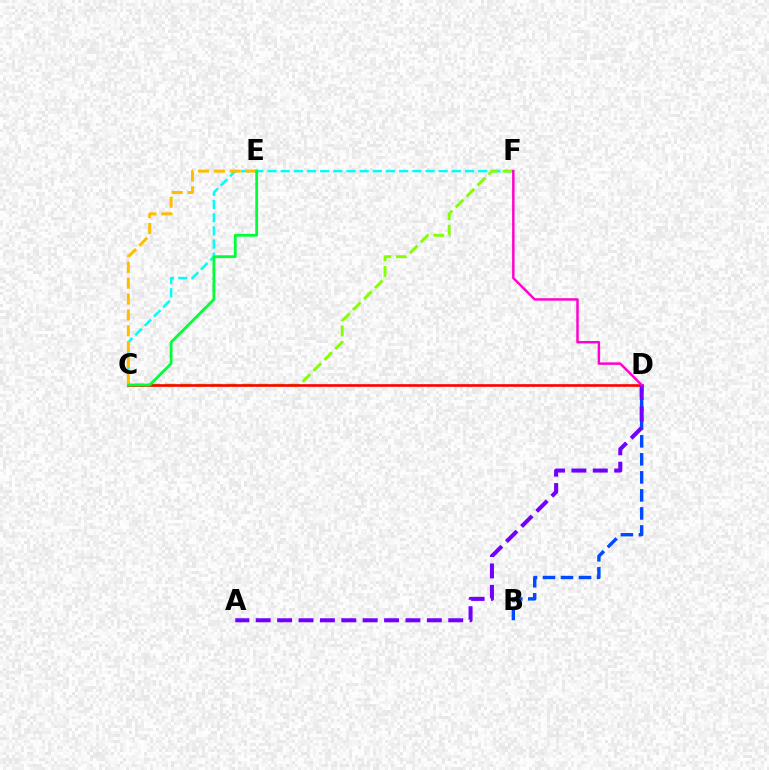{('C', 'F'): [{'color': '#00fff6', 'line_style': 'dashed', 'thickness': 1.79}, {'color': '#84ff00', 'line_style': 'dashed', 'thickness': 2.1}], ('B', 'D'): [{'color': '#004bff', 'line_style': 'dashed', 'thickness': 2.45}], ('C', 'D'): [{'color': '#ff0000', 'line_style': 'solid', 'thickness': 1.9}], ('A', 'D'): [{'color': '#7200ff', 'line_style': 'dashed', 'thickness': 2.91}], ('C', 'E'): [{'color': '#ffbd00', 'line_style': 'dashed', 'thickness': 2.16}, {'color': '#00ff39', 'line_style': 'solid', 'thickness': 2.01}], ('D', 'F'): [{'color': '#ff00cf', 'line_style': 'solid', 'thickness': 1.77}]}